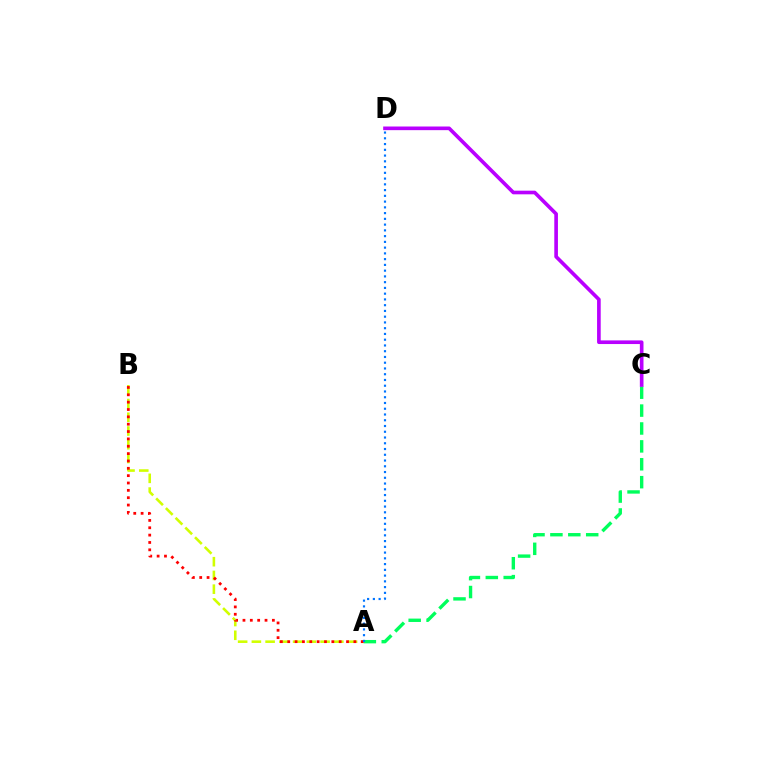{('A', 'B'): [{'color': '#d1ff00', 'line_style': 'dashed', 'thickness': 1.87}, {'color': '#ff0000', 'line_style': 'dotted', 'thickness': 2.0}], ('A', 'C'): [{'color': '#00ff5c', 'line_style': 'dashed', 'thickness': 2.43}], ('C', 'D'): [{'color': '#b900ff', 'line_style': 'solid', 'thickness': 2.63}], ('A', 'D'): [{'color': '#0074ff', 'line_style': 'dotted', 'thickness': 1.56}]}